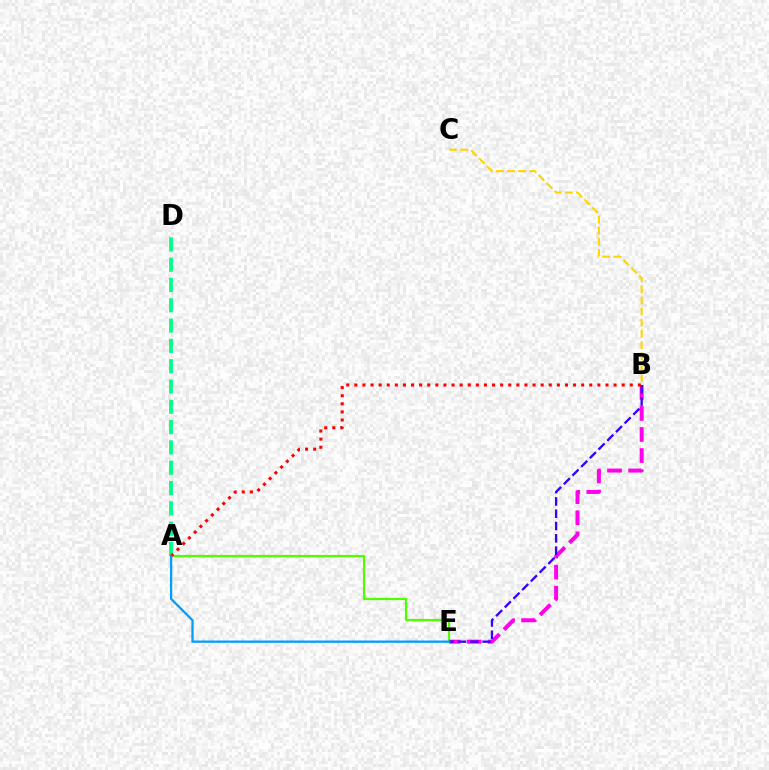{('A', 'E'): [{'color': '#4fff00', 'line_style': 'solid', 'thickness': 1.59}, {'color': '#009eff', 'line_style': 'solid', 'thickness': 1.64}], ('B', 'C'): [{'color': '#ffd500', 'line_style': 'dashed', 'thickness': 1.51}], ('B', 'E'): [{'color': '#ff00ed', 'line_style': 'dashed', 'thickness': 2.86}, {'color': '#3700ff', 'line_style': 'dashed', 'thickness': 1.67}], ('A', 'D'): [{'color': '#00ff86', 'line_style': 'dashed', 'thickness': 2.76}], ('A', 'B'): [{'color': '#ff0000', 'line_style': 'dotted', 'thickness': 2.2}]}